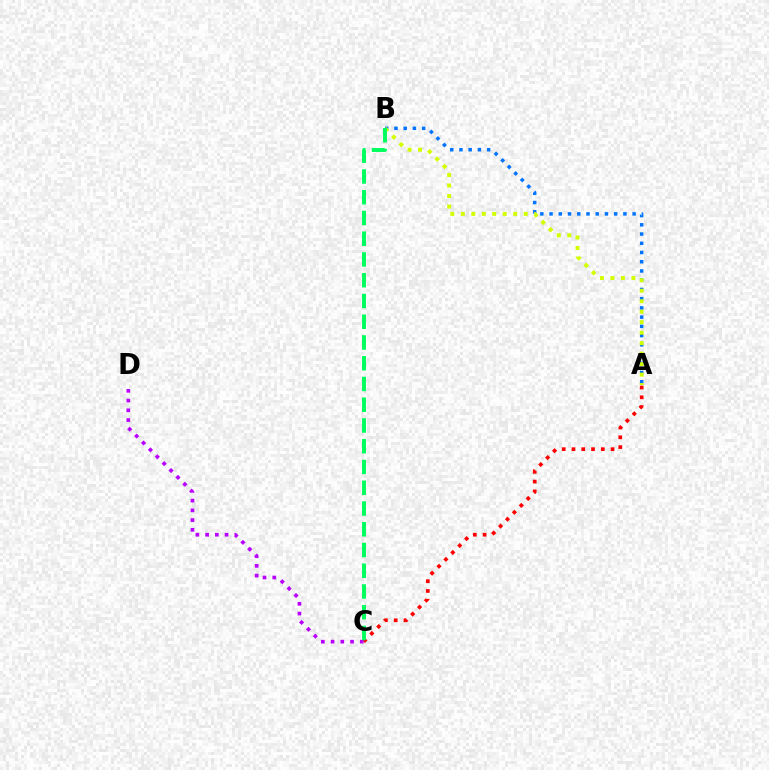{('A', 'C'): [{'color': '#ff0000', 'line_style': 'dotted', 'thickness': 2.66}], ('A', 'B'): [{'color': '#0074ff', 'line_style': 'dotted', 'thickness': 2.51}, {'color': '#d1ff00', 'line_style': 'dotted', 'thickness': 2.85}], ('C', 'D'): [{'color': '#b900ff', 'line_style': 'dotted', 'thickness': 2.65}], ('B', 'C'): [{'color': '#00ff5c', 'line_style': 'dashed', 'thickness': 2.82}]}